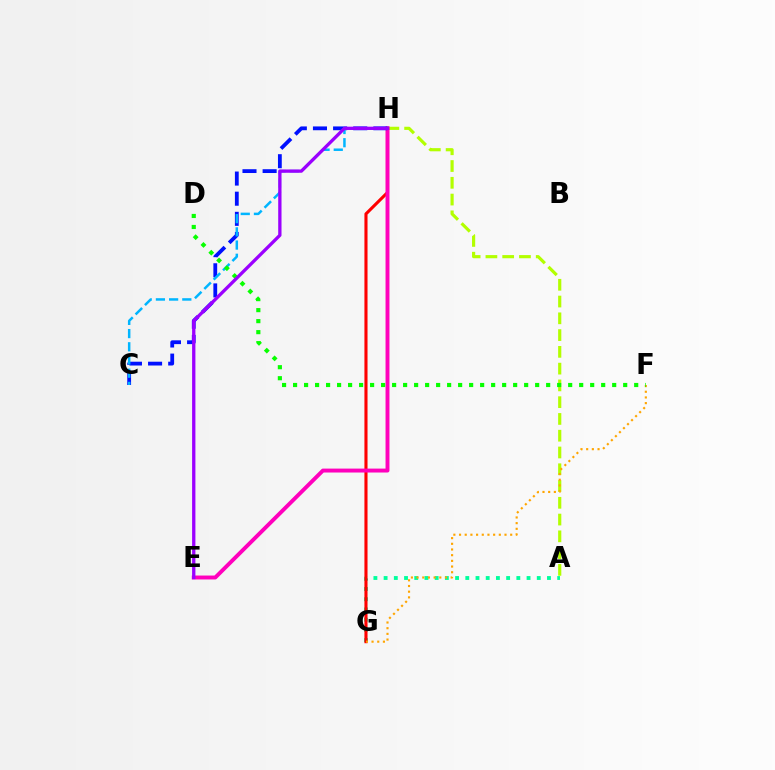{('A', 'G'): [{'color': '#00ff9d', 'line_style': 'dotted', 'thickness': 2.77}], ('A', 'H'): [{'color': '#b3ff00', 'line_style': 'dashed', 'thickness': 2.28}], ('G', 'H'): [{'color': '#ff0000', 'line_style': 'solid', 'thickness': 2.23}], ('F', 'G'): [{'color': '#ffa500', 'line_style': 'dotted', 'thickness': 1.54}], ('E', 'H'): [{'color': '#ff00bd', 'line_style': 'solid', 'thickness': 2.82}, {'color': '#9b00ff', 'line_style': 'solid', 'thickness': 2.38}], ('C', 'H'): [{'color': '#0010ff', 'line_style': 'dashed', 'thickness': 2.74}, {'color': '#00b5ff', 'line_style': 'dashed', 'thickness': 1.79}], ('D', 'F'): [{'color': '#08ff00', 'line_style': 'dotted', 'thickness': 2.99}]}